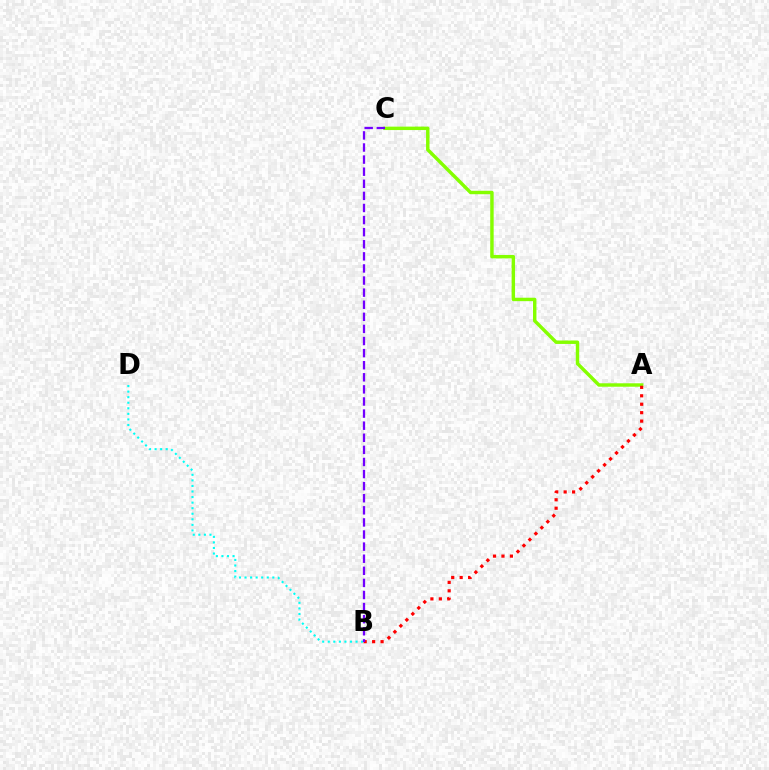{('A', 'C'): [{'color': '#84ff00', 'line_style': 'solid', 'thickness': 2.47}], ('A', 'B'): [{'color': '#ff0000', 'line_style': 'dotted', 'thickness': 2.29}], ('B', 'D'): [{'color': '#00fff6', 'line_style': 'dotted', 'thickness': 1.51}], ('B', 'C'): [{'color': '#7200ff', 'line_style': 'dashed', 'thickness': 1.64}]}